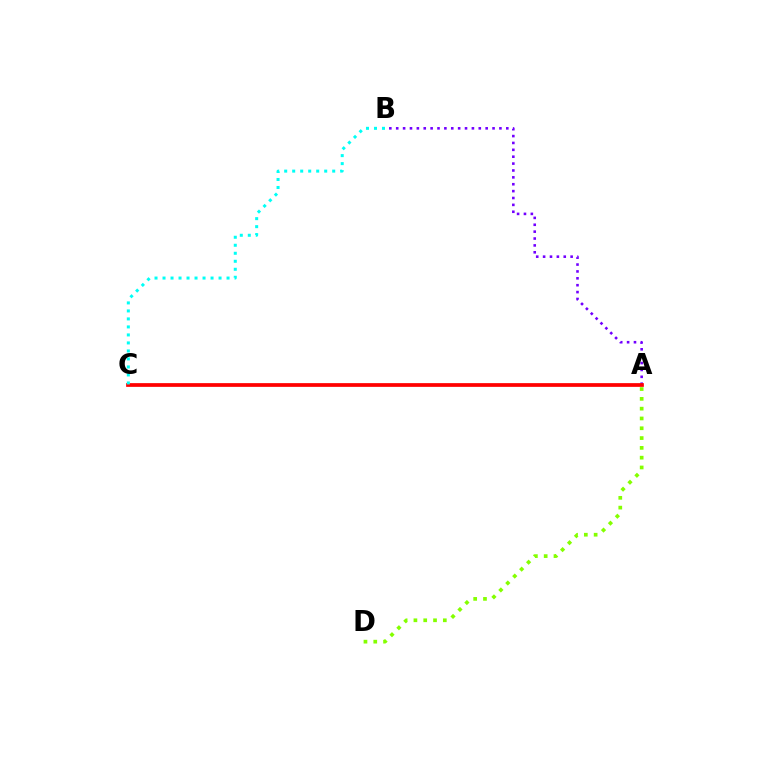{('A', 'B'): [{'color': '#7200ff', 'line_style': 'dotted', 'thickness': 1.87}], ('A', 'C'): [{'color': '#ff0000', 'line_style': 'solid', 'thickness': 2.68}], ('B', 'C'): [{'color': '#00fff6', 'line_style': 'dotted', 'thickness': 2.17}], ('A', 'D'): [{'color': '#84ff00', 'line_style': 'dotted', 'thickness': 2.66}]}